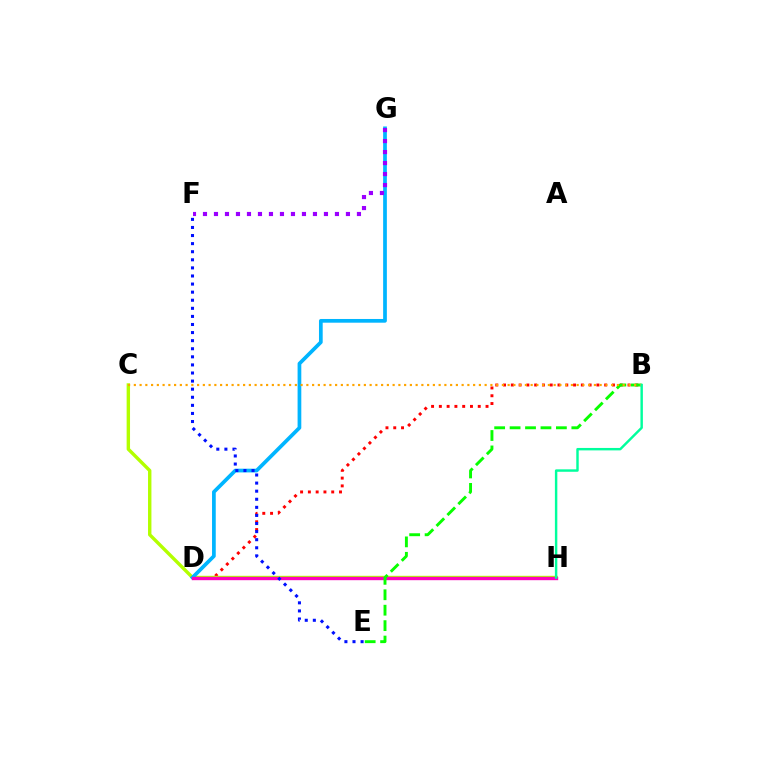{('B', 'D'): [{'color': '#ff0000', 'line_style': 'dotted', 'thickness': 2.11}], ('C', 'H'): [{'color': '#b3ff00', 'line_style': 'solid', 'thickness': 2.45}], ('D', 'G'): [{'color': '#00b5ff', 'line_style': 'solid', 'thickness': 2.68}], ('D', 'H'): [{'color': '#ff00bd', 'line_style': 'solid', 'thickness': 2.43}], ('E', 'F'): [{'color': '#0010ff', 'line_style': 'dotted', 'thickness': 2.2}], ('B', 'E'): [{'color': '#08ff00', 'line_style': 'dashed', 'thickness': 2.1}], ('F', 'G'): [{'color': '#9b00ff', 'line_style': 'dotted', 'thickness': 2.99}], ('B', 'C'): [{'color': '#ffa500', 'line_style': 'dotted', 'thickness': 1.56}], ('B', 'H'): [{'color': '#00ff9d', 'line_style': 'solid', 'thickness': 1.75}]}